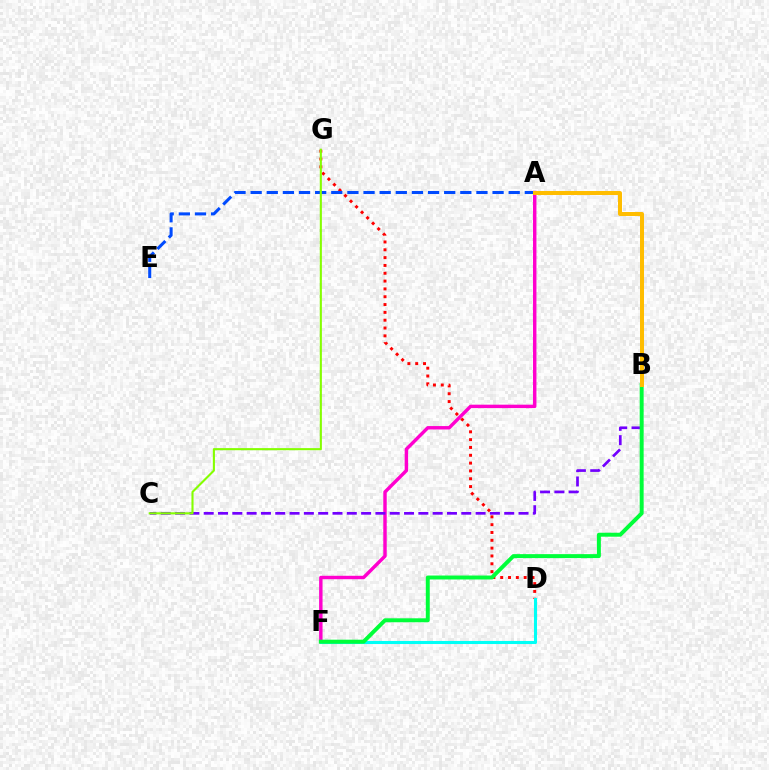{('A', 'F'): [{'color': '#ff00cf', 'line_style': 'solid', 'thickness': 2.47}], ('D', 'G'): [{'color': '#ff0000', 'line_style': 'dotted', 'thickness': 2.13}], ('B', 'C'): [{'color': '#7200ff', 'line_style': 'dashed', 'thickness': 1.94}], ('D', 'F'): [{'color': '#00fff6', 'line_style': 'solid', 'thickness': 2.21}], ('A', 'E'): [{'color': '#004bff', 'line_style': 'dashed', 'thickness': 2.19}], ('B', 'F'): [{'color': '#00ff39', 'line_style': 'solid', 'thickness': 2.84}], ('C', 'G'): [{'color': '#84ff00', 'line_style': 'solid', 'thickness': 1.51}], ('A', 'B'): [{'color': '#ffbd00', 'line_style': 'solid', 'thickness': 2.88}]}